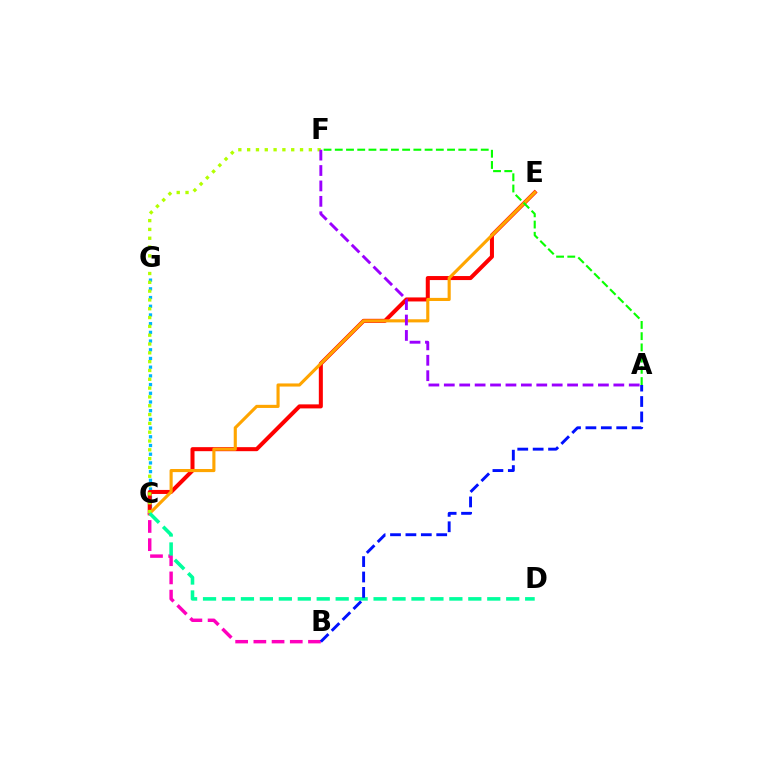{('C', 'G'): [{'color': '#00b5ff', 'line_style': 'dotted', 'thickness': 2.36}], ('C', 'E'): [{'color': '#ff0000', 'line_style': 'solid', 'thickness': 2.9}, {'color': '#ffa500', 'line_style': 'solid', 'thickness': 2.24}], ('C', 'F'): [{'color': '#b3ff00', 'line_style': 'dotted', 'thickness': 2.4}], ('B', 'C'): [{'color': '#ff00bd', 'line_style': 'dashed', 'thickness': 2.47}], ('C', 'D'): [{'color': '#00ff9d', 'line_style': 'dashed', 'thickness': 2.57}], ('A', 'B'): [{'color': '#0010ff', 'line_style': 'dashed', 'thickness': 2.09}], ('A', 'F'): [{'color': '#9b00ff', 'line_style': 'dashed', 'thickness': 2.09}, {'color': '#08ff00', 'line_style': 'dashed', 'thickness': 1.53}]}